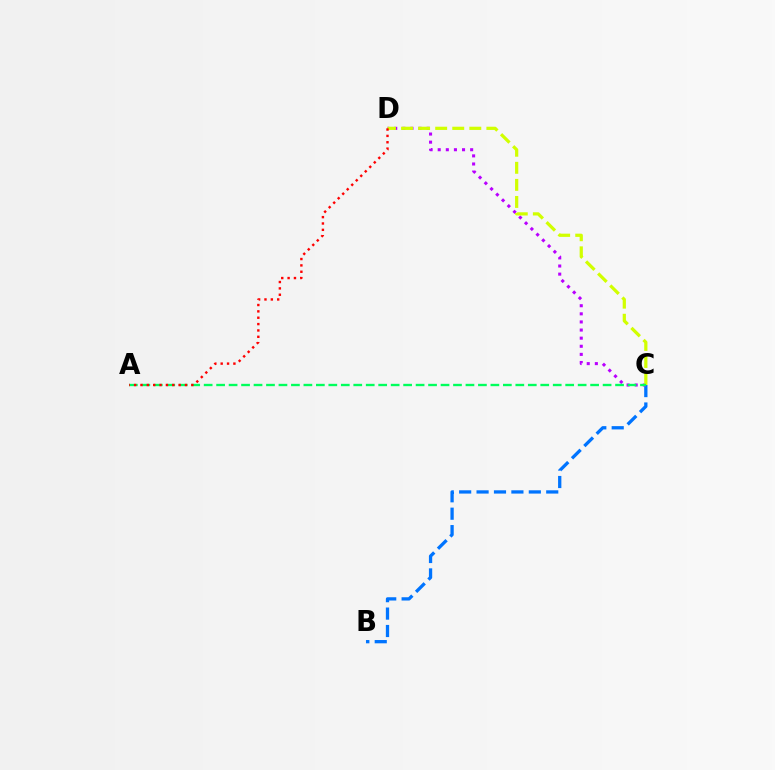{('B', 'C'): [{'color': '#0074ff', 'line_style': 'dashed', 'thickness': 2.37}], ('C', 'D'): [{'color': '#b900ff', 'line_style': 'dotted', 'thickness': 2.2}, {'color': '#d1ff00', 'line_style': 'dashed', 'thickness': 2.32}], ('A', 'C'): [{'color': '#00ff5c', 'line_style': 'dashed', 'thickness': 1.69}], ('A', 'D'): [{'color': '#ff0000', 'line_style': 'dotted', 'thickness': 1.73}]}